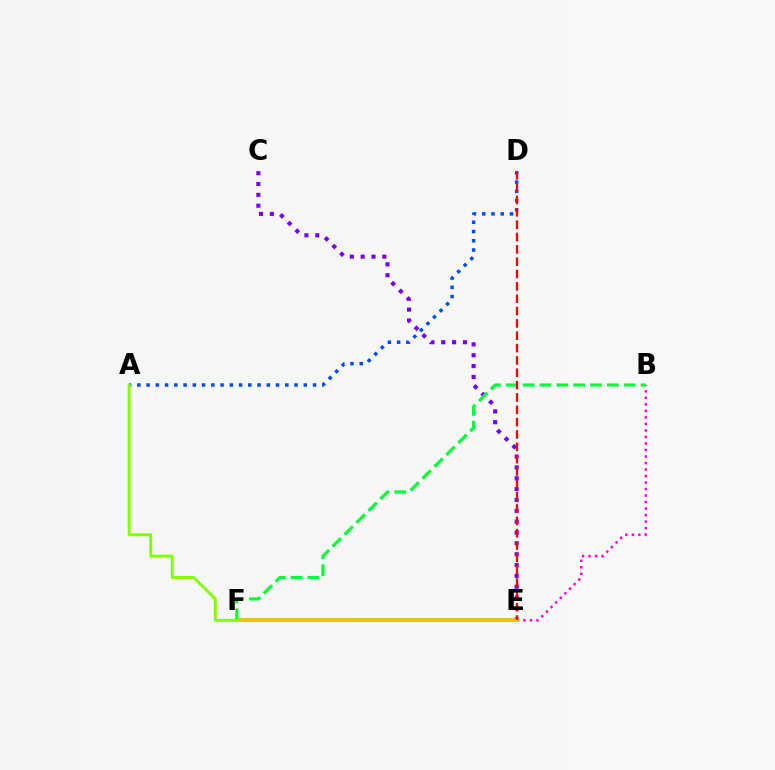{('A', 'D'): [{'color': '#004bff', 'line_style': 'dotted', 'thickness': 2.51}], ('E', 'F'): [{'color': '#00fff6', 'line_style': 'solid', 'thickness': 2.83}, {'color': '#ffbd00', 'line_style': 'solid', 'thickness': 2.66}], ('B', 'E'): [{'color': '#ff00cf', 'line_style': 'dotted', 'thickness': 1.77}], ('C', 'E'): [{'color': '#7200ff', 'line_style': 'dotted', 'thickness': 2.95}], ('B', 'F'): [{'color': '#00ff39', 'line_style': 'dashed', 'thickness': 2.29}], ('A', 'F'): [{'color': '#84ff00', 'line_style': 'solid', 'thickness': 2.14}], ('D', 'E'): [{'color': '#ff0000', 'line_style': 'dashed', 'thickness': 1.68}]}